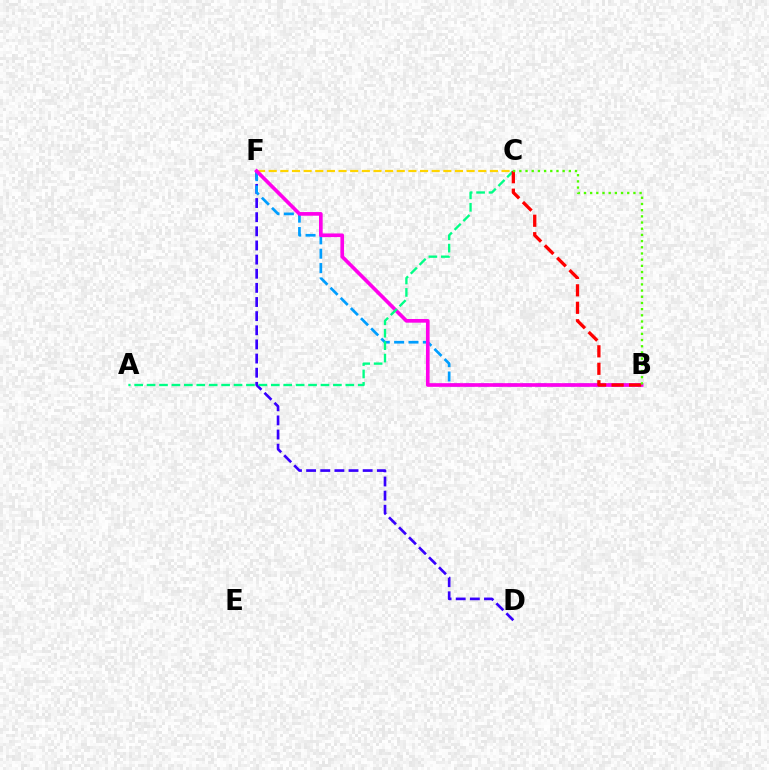{('D', 'F'): [{'color': '#3700ff', 'line_style': 'dashed', 'thickness': 1.92}], ('C', 'F'): [{'color': '#ffd500', 'line_style': 'dashed', 'thickness': 1.58}], ('B', 'F'): [{'color': '#009eff', 'line_style': 'dashed', 'thickness': 1.95}, {'color': '#ff00ed', 'line_style': 'solid', 'thickness': 2.64}], ('A', 'C'): [{'color': '#00ff86', 'line_style': 'dashed', 'thickness': 1.69}], ('B', 'C'): [{'color': '#ff0000', 'line_style': 'dashed', 'thickness': 2.37}, {'color': '#4fff00', 'line_style': 'dotted', 'thickness': 1.68}]}